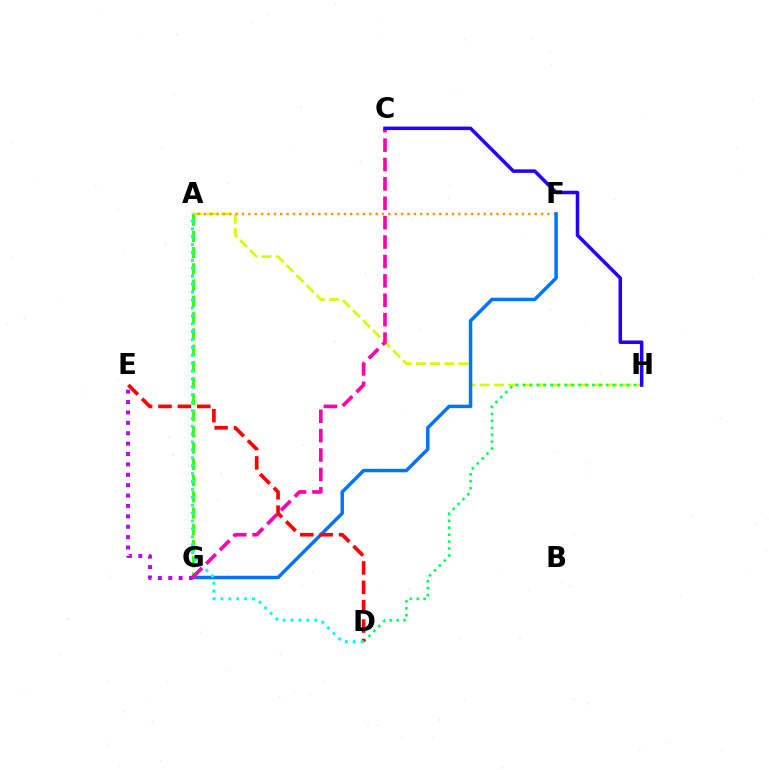{('A', 'H'): [{'color': '#d1ff00', 'line_style': 'dashed', 'thickness': 1.93}], ('D', 'H'): [{'color': '#00ff5c', 'line_style': 'dotted', 'thickness': 1.88}], ('A', 'F'): [{'color': '#ff9400', 'line_style': 'dotted', 'thickness': 1.73}], ('A', 'G'): [{'color': '#3dff00', 'line_style': 'dashed', 'thickness': 2.21}], ('F', 'G'): [{'color': '#0074ff', 'line_style': 'solid', 'thickness': 2.5}], ('E', 'G'): [{'color': '#b900ff', 'line_style': 'dotted', 'thickness': 2.82}], ('C', 'G'): [{'color': '#ff00ac', 'line_style': 'dashed', 'thickness': 2.63}], ('C', 'H'): [{'color': '#2500ff', 'line_style': 'solid', 'thickness': 2.54}], ('D', 'E'): [{'color': '#ff0000', 'line_style': 'dashed', 'thickness': 2.63}], ('A', 'D'): [{'color': '#00fff6', 'line_style': 'dotted', 'thickness': 2.15}]}